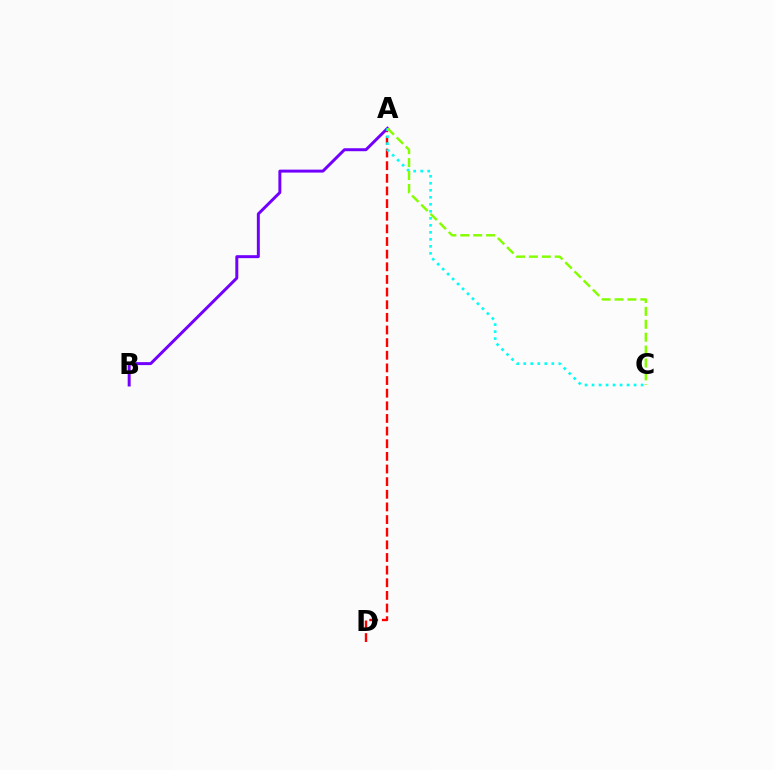{('A', 'D'): [{'color': '#ff0000', 'line_style': 'dashed', 'thickness': 1.72}], ('A', 'B'): [{'color': '#7200ff', 'line_style': 'solid', 'thickness': 2.14}], ('A', 'C'): [{'color': '#00fff6', 'line_style': 'dotted', 'thickness': 1.9}, {'color': '#84ff00', 'line_style': 'dashed', 'thickness': 1.75}]}